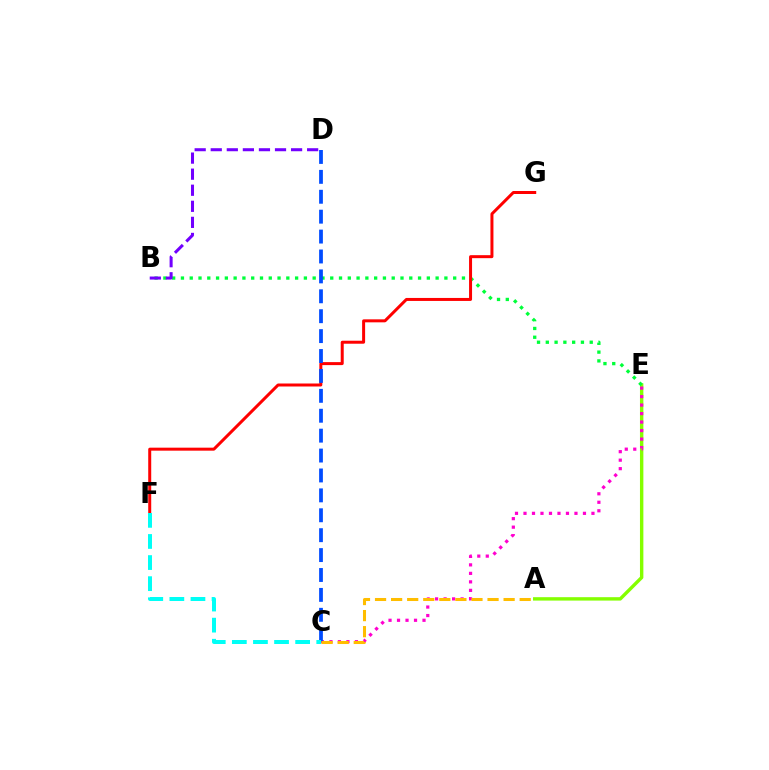{('A', 'E'): [{'color': '#84ff00', 'line_style': 'solid', 'thickness': 2.45}], ('B', 'E'): [{'color': '#00ff39', 'line_style': 'dotted', 'thickness': 2.39}], ('C', 'E'): [{'color': '#ff00cf', 'line_style': 'dotted', 'thickness': 2.31}], ('F', 'G'): [{'color': '#ff0000', 'line_style': 'solid', 'thickness': 2.16}], ('C', 'D'): [{'color': '#004bff', 'line_style': 'dashed', 'thickness': 2.7}], ('C', 'F'): [{'color': '#00fff6', 'line_style': 'dashed', 'thickness': 2.87}], ('B', 'D'): [{'color': '#7200ff', 'line_style': 'dashed', 'thickness': 2.18}], ('A', 'C'): [{'color': '#ffbd00', 'line_style': 'dashed', 'thickness': 2.18}]}